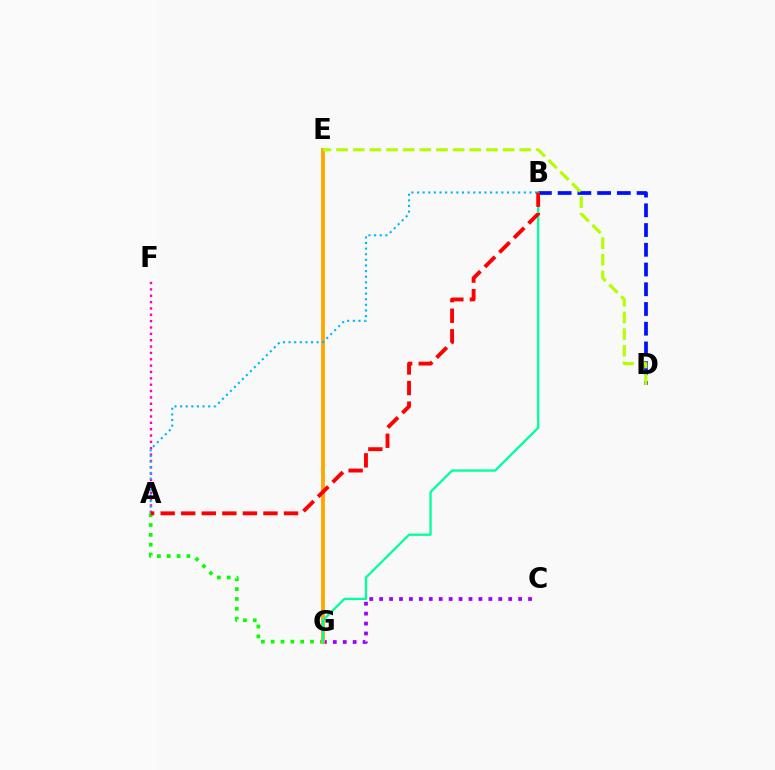{('B', 'D'): [{'color': '#0010ff', 'line_style': 'dashed', 'thickness': 2.68}], ('A', 'G'): [{'color': '#08ff00', 'line_style': 'dotted', 'thickness': 2.67}], ('C', 'G'): [{'color': '#9b00ff', 'line_style': 'dotted', 'thickness': 2.7}], ('A', 'F'): [{'color': '#ff00bd', 'line_style': 'dotted', 'thickness': 1.73}], ('E', 'G'): [{'color': '#ffa500', 'line_style': 'solid', 'thickness': 2.75}], ('B', 'G'): [{'color': '#00ff9d', 'line_style': 'solid', 'thickness': 1.65}], ('D', 'E'): [{'color': '#b3ff00', 'line_style': 'dashed', 'thickness': 2.26}], ('A', 'B'): [{'color': '#00b5ff', 'line_style': 'dotted', 'thickness': 1.53}, {'color': '#ff0000', 'line_style': 'dashed', 'thickness': 2.79}]}